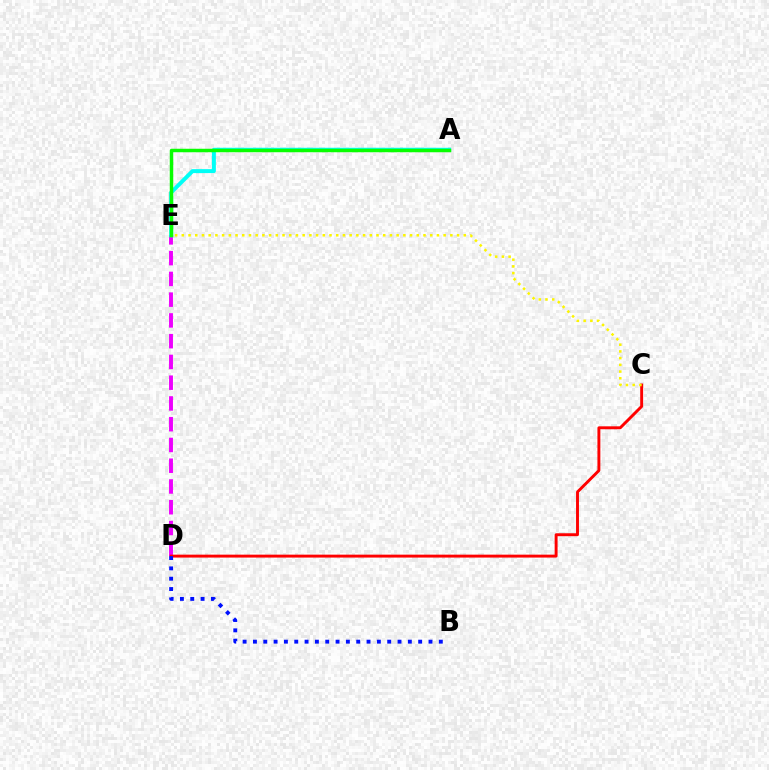{('D', 'E'): [{'color': '#ee00ff', 'line_style': 'dashed', 'thickness': 2.82}], ('C', 'D'): [{'color': '#ff0000', 'line_style': 'solid', 'thickness': 2.1}], ('A', 'E'): [{'color': '#00fff6', 'line_style': 'solid', 'thickness': 2.85}, {'color': '#08ff00', 'line_style': 'solid', 'thickness': 2.5}], ('C', 'E'): [{'color': '#fcf500', 'line_style': 'dotted', 'thickness': 1.82}], ('B', 'D'): [{'color': '#0010ff', 'line_style': 'dotted', 'thickness': 2.81}]}